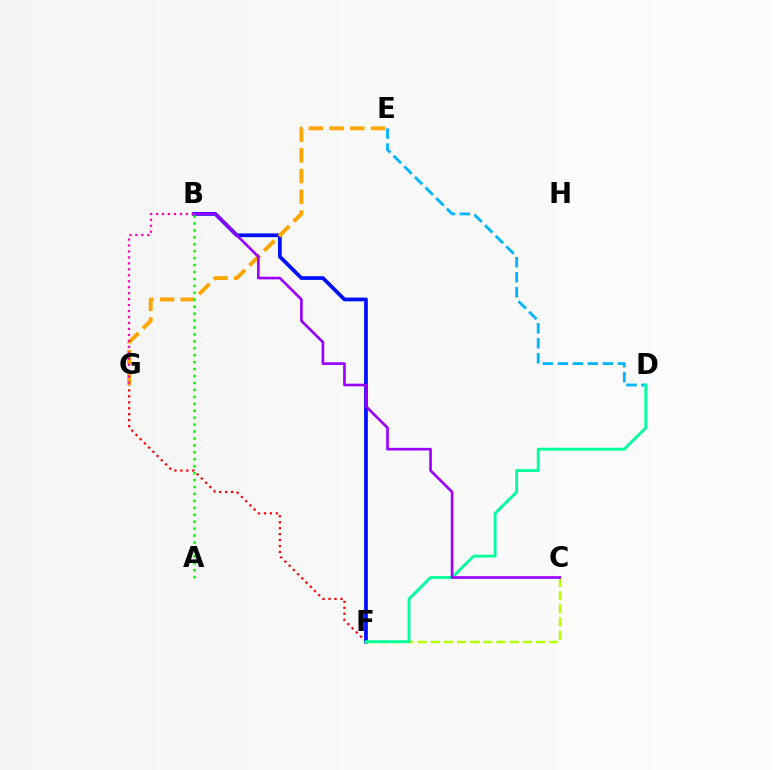{('F', 'G'): [{'color': '#ff0000', 'line_style': 'dotted', 'thickness': 1.62}], ('B', 'F'): [{'color': '#0010ff', 'line_style': 'solid', 'thickness': 2.7}], ('D', 'E'): [{'color': '#00b5ff', 'line_style': 'dashed', 'thickness': 2.04}], ('E', 'G'): [{'color': '#ffa500', 'line_style': 'dashed', 'thickness': 2.82}], ('C', 'F'): [{'color': '#b3ff00', 'line_style': 'dashed', 'thickness': 1.79}], ('D', 'F'): [{'color': '#00ff9d', 'line_style': 'solid', 'thickness': 2.06}], ('B', 'C'): [{'color': '#9b00ff', 'line_style': 'solid', 'thickness': 1.91}], ('A', 'B'): [{'color': '#08ff00', 'line_style': 'dotted', 'thickness': 1.88}], ('B', 'G'): [{'color': '#ff00bd', 'line_style': 'dotted', 'thickness': 1.62}]}